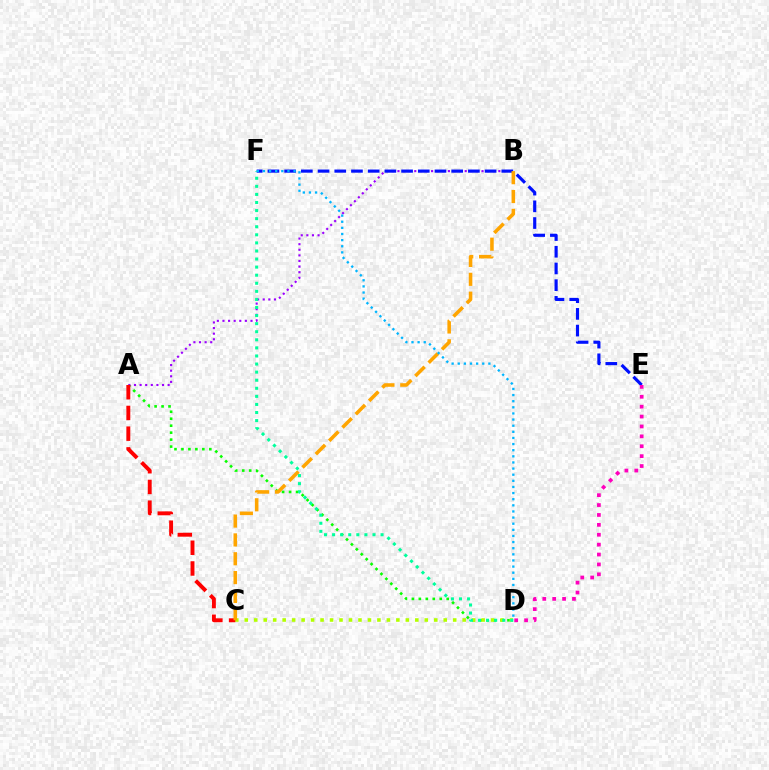{('A', 'D'): [{'color': '#08ff00', 'line_style': 'dotted', 'thickness': 1.89}], ('A', 'B'): [{'color': '#9b00ff', 'line_style': 'dotted', 'thickness': 1.52}], ('C', 'D'): [{'color': '#b3ff00', 'line_style': 'dotted', 'thickness': 2.57}], ('A', 'C'): [{'color': '#ff0000', 'line_style': 'dashed', 'thickness': 2.81}], ('E', 'F'): [{'color': '#0010ff', 'line_style': 'dashed', 'thickness': 2.27}], ('D', 'E'): [{'color': '#ff00bd', 'line_style': 'dotted', 'thickness': 2.69}], ('B', 'C'): [{'color': '#ffa500', 'line_style': 'dashed', 'thickness': 2.56}], ('D', 'F'): [{'color': '#00ff9d', 'line_style': 'dotted', 'thickness': 2.19}, {'color': '#00b5ff', 'line_style': 'dotted', 'thickness': 1.66}]}